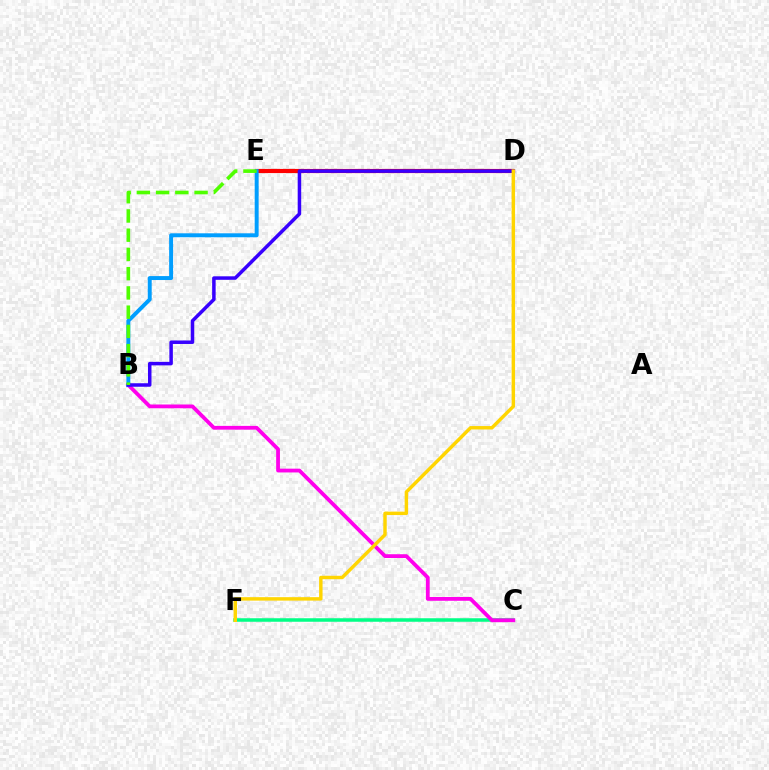{('C', 'F'): [{'color': '#00ff86', 'line_style': 'solid', 'thickness': 2.53}], ('B', 'C'): [{'color': '#ff00ed', 'line_style': 'solid', 'thickness': 2.73}], ('D', 'E'): [{'color': '#ff0000', 'line_style': 'solid', 'thickness': 2.99}], ('B', 'E'): [{'color': '#009eff', 'line_style': 'solid', 'thickness': 2.84}, {'color': '#4fff00', 'line_style': 'dashed', 'thickness': 2.61}], ('B', 'D'): [{'color': '#3700ff', 'line_style': 'solid', 'thickness': 2.52}], ('D', 'F'): [{'color': '#ffd500', 'line_style': 'solid', 'thickness': 2.48}]}